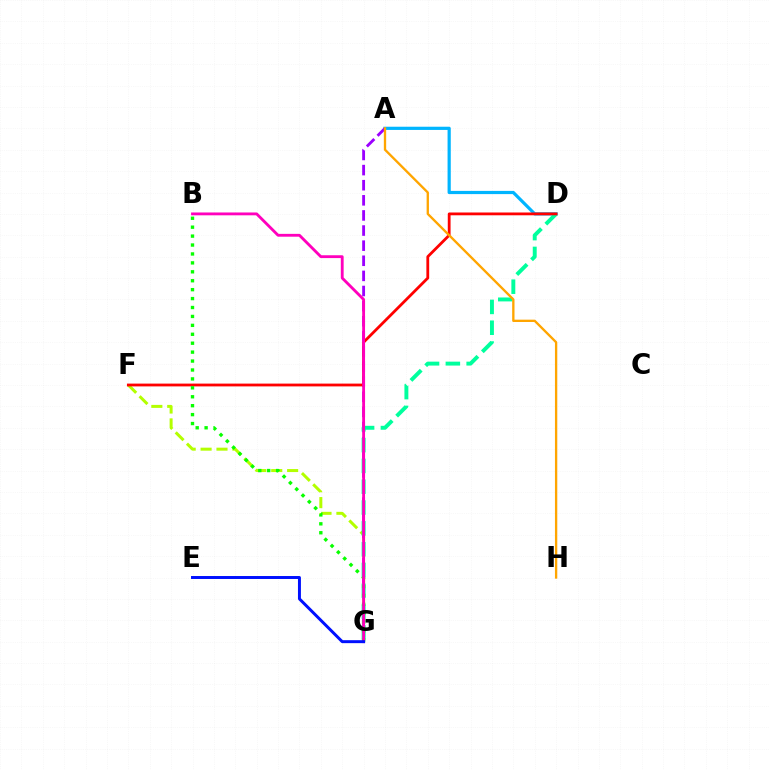{('F', 'G'): [{'color': '#b3ff00', 'line_style': 'dashed', 'thickness': 2.16}], ('A', 'D'): [{'color': '#00b5ff', 'line_style': 'solid', 'thickness': 2.31}], ('A', 'G'): [{'color': '#9b00ff', 'line_style': 'dashed', 'thickness': 2.05}], ('D', 'G'): [{'color': '#00ff9d', 'line_style': 'dashed', 'thickness': 2.83}], ('D', 'F'): [{'color': '#ff0000', 'line_style': 'solid', 'thickness': 2.01}], ('B', 'G'): [{'color': '#08ff00', 'line_style': 'dotted', 'thickness': 2.42}, {'color': '#ff00bd', 'line_style': 'solid', 'thickness': 2.04}], ('A', 'H'): [{'color': '#ffa500', 'line_style': 'solid', 'thickness': 1.68}], ('E', 'G'): [{'color': '#0010ff', 'line_style': 'solid', 'thickness': 2.13}]}